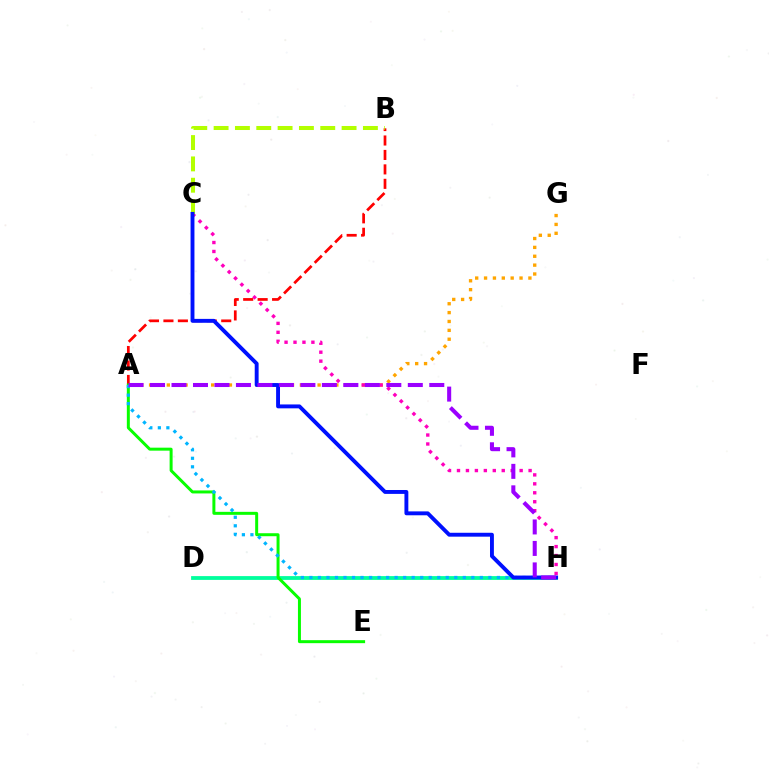{('A', 'G'): [{'color': '#ffa500', 'line_style': 'dotted', 'thickness': 2.41}], ('C', 'H'): [{'color': '#ff00bd', 'line_style': 'dotted', 'thickness': 2.43}, {'color': '#0010ff', 'line_style': 'solid', 'thickness': 2.8}], ('D', 'H'): [{'color': '#00ff9d', 'line_style': 'solid', 'thickness': 2.74}], ('A', 'B'): [{'color': '#ff0000', 'line_style': 'dashed', 'thickness': 1.96}], ('A', 'E'): [{'color': '#08ff00', 'line_style': 'solid', 'thickness': 2.15}], ('A', 'H'): [{'color': '#00b5ff', 'line_style': 'dotted', 'thickness': 2.32}, {'color': '#9b00ff', 'line_style': 'dashed', 'thickness': 2.92}], ('B', 'C'): [{'color': '#b3ff00', 'line_style': 'dashed', 'thickness': 2.9}]}